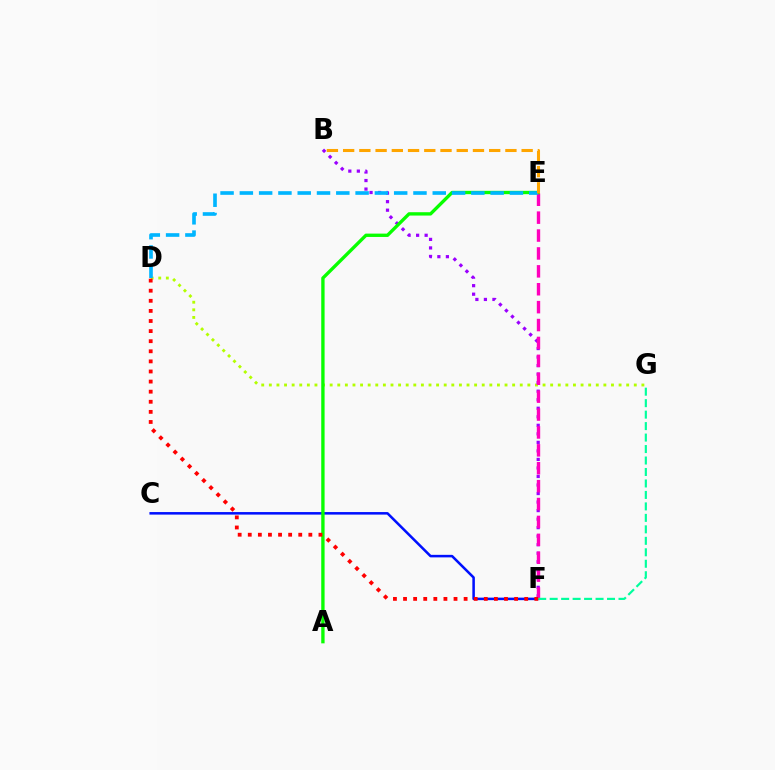{('C', 'F'): [{'color': '#0010ff', 'line_style': 'solid', 'thickness': 1.82}], ('D', 'G'): [{'color': '#b3ff00', 'line_style': 'dotted', 'thickness': 2.07}], ('B', 'F'): [{'color': '#9b00ff', 'line_style': 'dotted', 'thickness': 2.32}], ('E', 'F'): [{'color': '#ff00bd', 'line_style': 'dashed', 'thickness': 2.43}], ('A', 'E'): [{'color': '#08ff00', 'line_style': 'solid', 'thickness': 2.41}], ('F', 'G'): [{'color': '#00ff9d', 'line_style': 'dashed', 'thickness': 1.56}], ('D', 'E'): [{'color': '#00b5ff', 'line_style': 'dashed', 'thickness': 2.62}], ('B', 'E'): [{'color': '#ffa500', 'line_style': 'dashed', 'thickness': 2.2}], ('D', 'F'): [{'color': '#ff0000', 'line_style': 'dotted', 'thickness': 2.74}]}